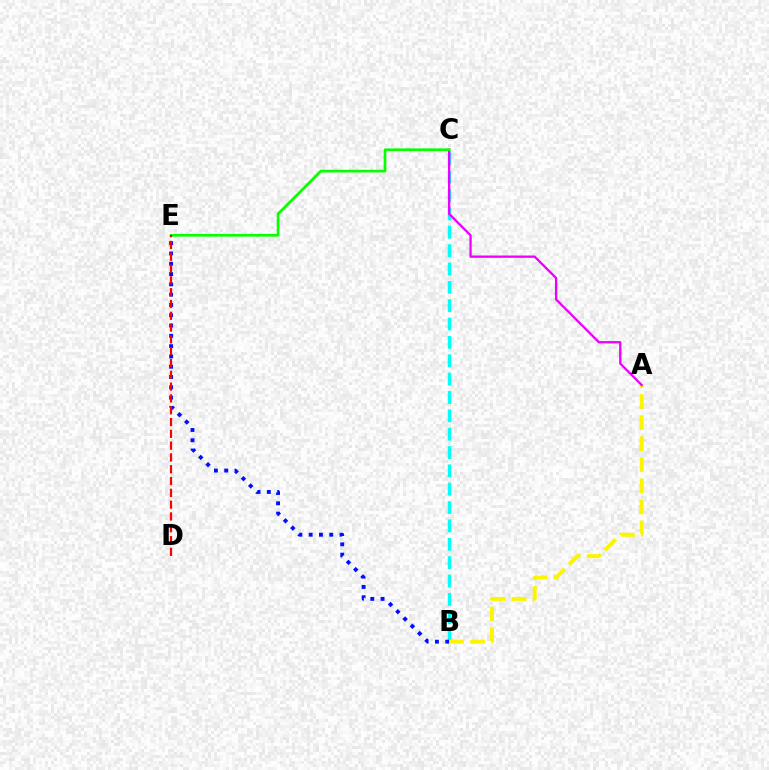{('B', 'C'): [{'color': '#00fff6', 'line_style': 'dashed', 'thickness': 2.49}], ('B', 'E'): [{'color': '#0010ff', 'line_style': 'dotted', 'thickness': 2.8}], ('A', 'B'): [{'color': '#fcf500', 'line_style': 'dashed', 'thickness': 2.86}], ('A', 'C'): [{'color': '#ee00ff', 'line_style': 'solid', 'thickness': 1.67}], ('C', 'E'): [{'color': '#08ff00', 'line_style': 'solid', 'thickness': 1.93}], ('D', 'E'): [{'color': '#ff0000', 'line_style': 'dashed', 'thickness': 1.6}]}